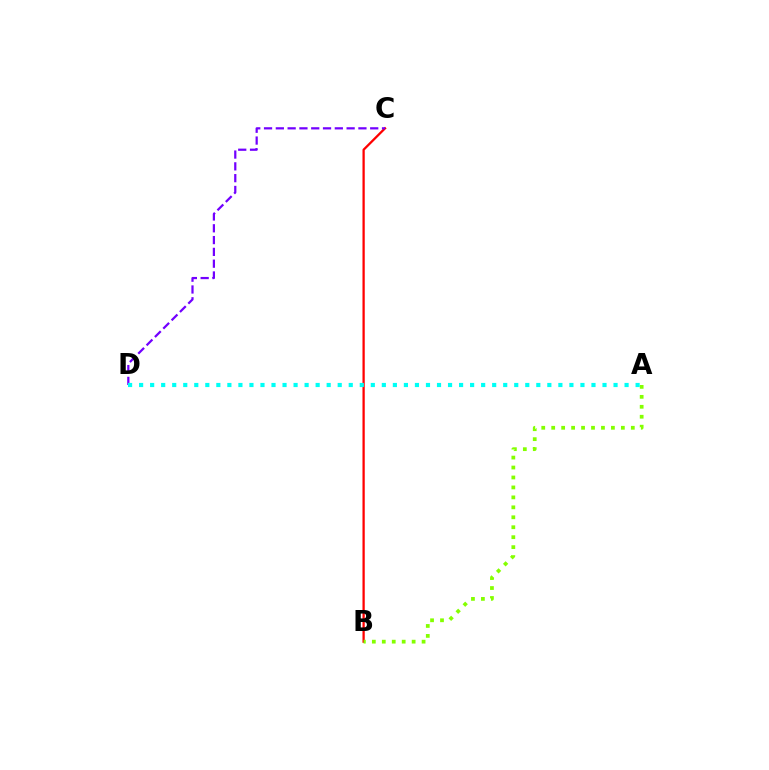{('B', 'C'): [{'color': '#ff0000', 'line_style': 'solid', 'thickness': 1.64}], ('A', 'B'): [{'color': '#84ff00', 'line_style': 'dotted', 'thickness': 2.7}], ('C', 'D'): [{'color': '#7200ff', 'line_style': 'dashed', 'thickness': 1.6}], ('A', 'D'): [{'color': '#00fff6', 'line_style': 'dotted', 'thickness': 3.0}]}